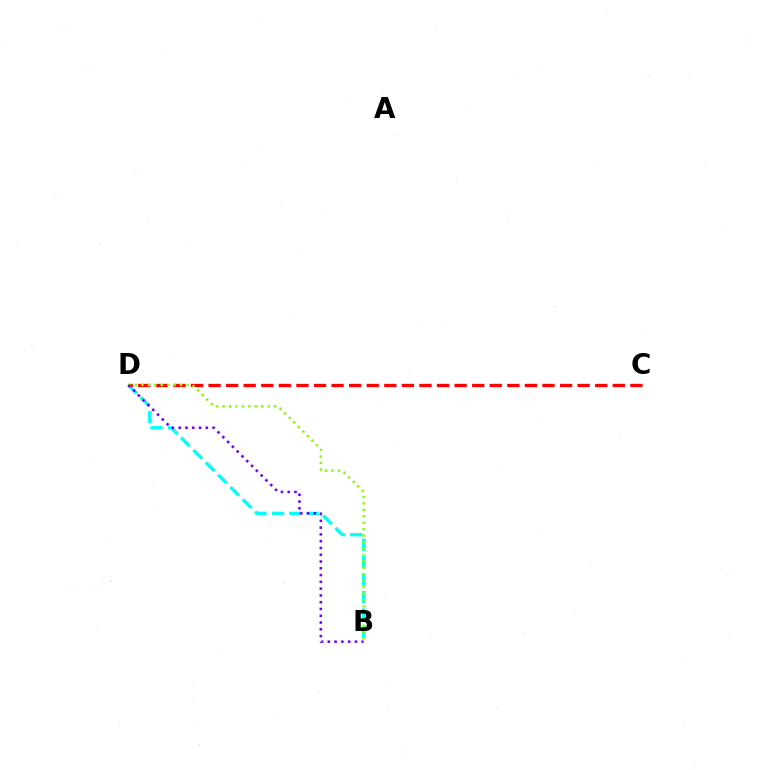{('B', 'D'): [{'color': '#00fff6', 'line_style': 'dashed', 'thickness': 2.37}, {'color': '#84ff00', 'line_style': 'dotted', 'thickness': 1.75}, {'color': '#7200ff', 'line_style': 'dotted', 'thickness': 1.84}], ('C', 'D'): [{'color': '#ff0000', 'line_style': 'dashed', 'thickness': 2.39}]}